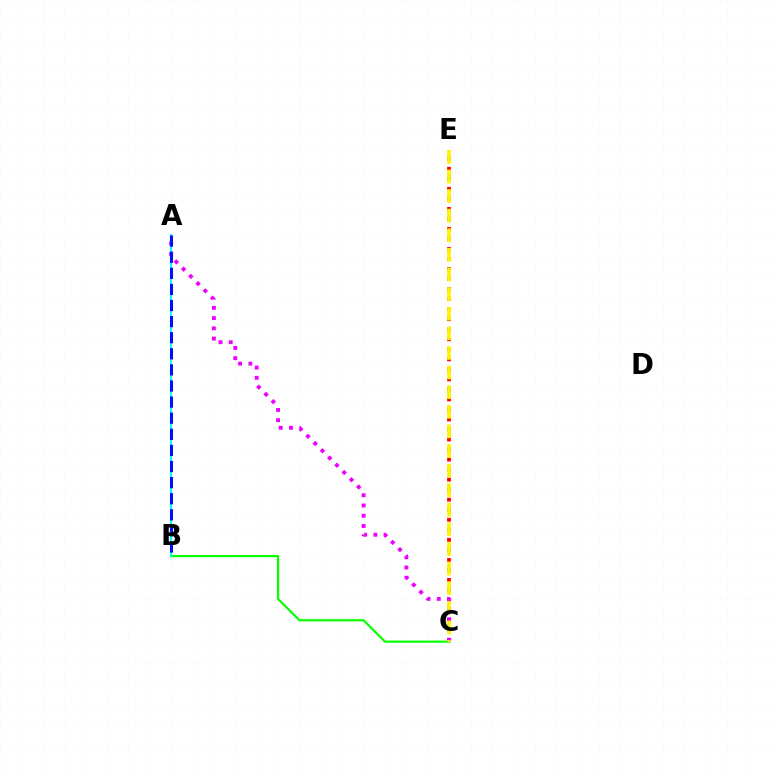{('B', 'C'): [{'color': '#08ff00', 'line_style': 'solid', 'thickness': 1.59}], ('C', 'E'): [{'color': '#ff0000', 'line_style': 'dotted', 'thickness': 2.72}, {'color': '#fcf500', 'line_style': 'dashed', 'thickness': 2.66}], ('A', 'C'): [{'color': '#ee00ff', 'line_style': 'dotted', 'thickness': 2.78}], ('A', 'B'): [{'color': '#00fff6', 'line_style': 'solid', 'thickness': 1.51}, {'color': '#0010ff', 'line_style': 'dashed', 'thickness': 2.19}]}